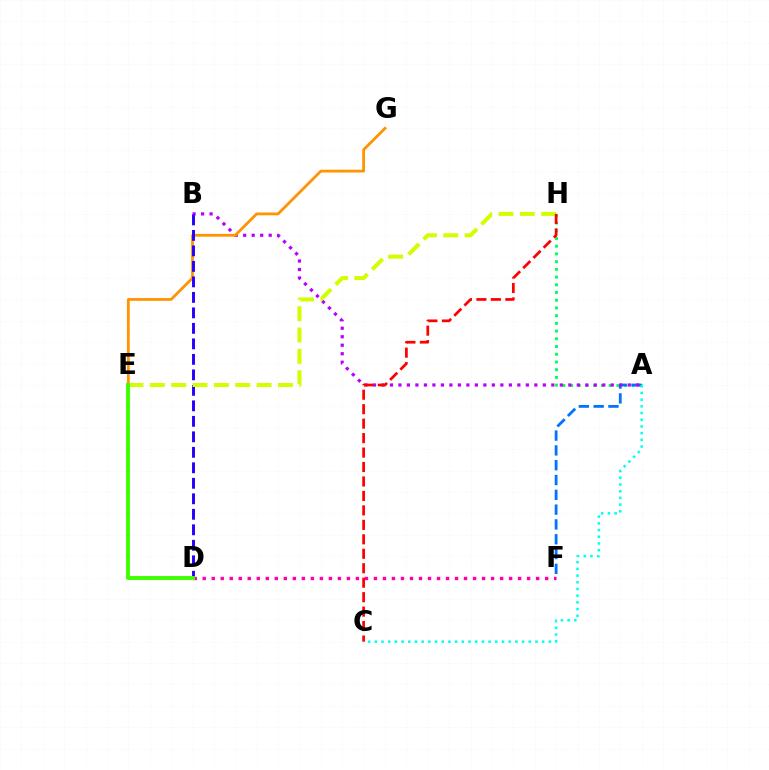{('A', 'H'): [{'color': '#00ff5c', 'line_style': 'dotted', 'thickness': 2.1}], ('A', 'F'): [{'color': '#0074ff', 'line_style': 'dashed', 'thickness': 2.01}], ('A', 'B'): [{'color': '#b900ff', 'line_style': 'dotted', 'thickness': 2.31}], ('D', 'F'): [{'color': '#ff00ac', 'line_style': 'dotted', 'thickness': 2.45}], ('E', 'G'): [{'color': '#ff9400', 'line_style': 'solid', 'thickness': 2.01}], ('B', 'D'): [{'color': '#2500ff', 'line_style': 'dashed', 'thickness': 2.1}], ('E', 'H'): [{'color': '#d1ff00', 'line_style': 'dashed', 'thickness': 2.9}], ('C', 'H'): [{'color': '#ff0000', 'line_style': 'dashed', 'thickness': 1.96}], ('D', 'E'): [{'color': '#3dff00', 'line_style': 'solid', 'thickness': 2.81}], ('A', 'C'): [{'color': '#00fff6', 'line_style': 'dotted', 'thickness': 1.82}]}